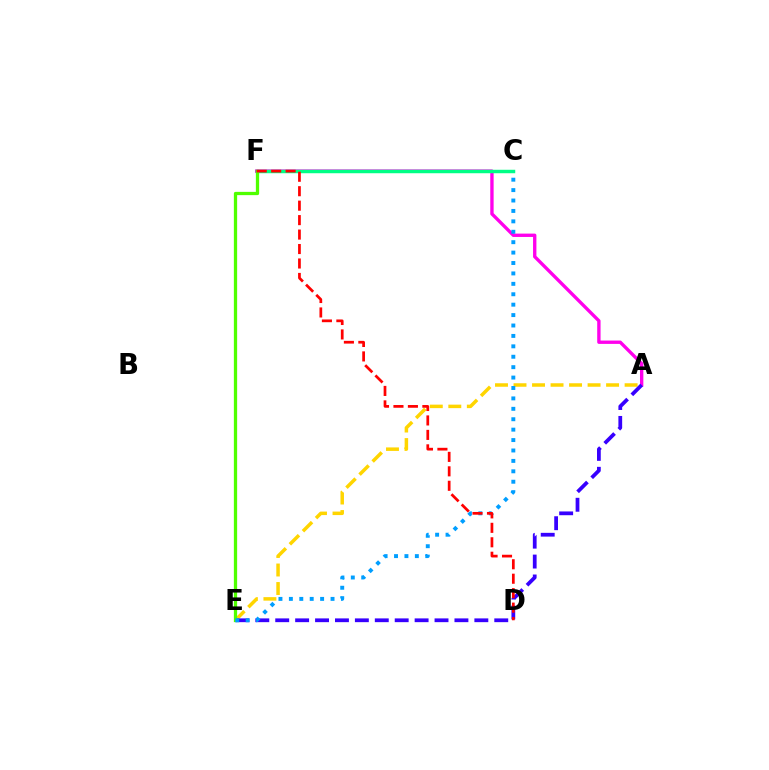{('A', 'F'): [{'color': '#ff00ed', 'line_style': 'solid', 'thickness': 2.41}], ('C', 'F'): [{'color': '#00ff86', 'line_style': 'solid', 'thickness': 2.49}], ('A', 'E'): [{'color': '#ffd500', 'line_style': 'dashed', 'thickness': 2.52}, {'color': '#3700ff', 'line_style': 'dashed', 'thickness': 2.71}], ('E', 'F'): [{'color': '#4fff00', 'line_style': 'solid', 'thickness': 2.36}], ('C', 'E'): [{'color': '#009eff', 'line_style': 'dotted', 'thickness': 2.83}], ('D', 'F'): [{'color': '#ff0000', 'line_style': 'dashed', 'thickness': 1.96}]}